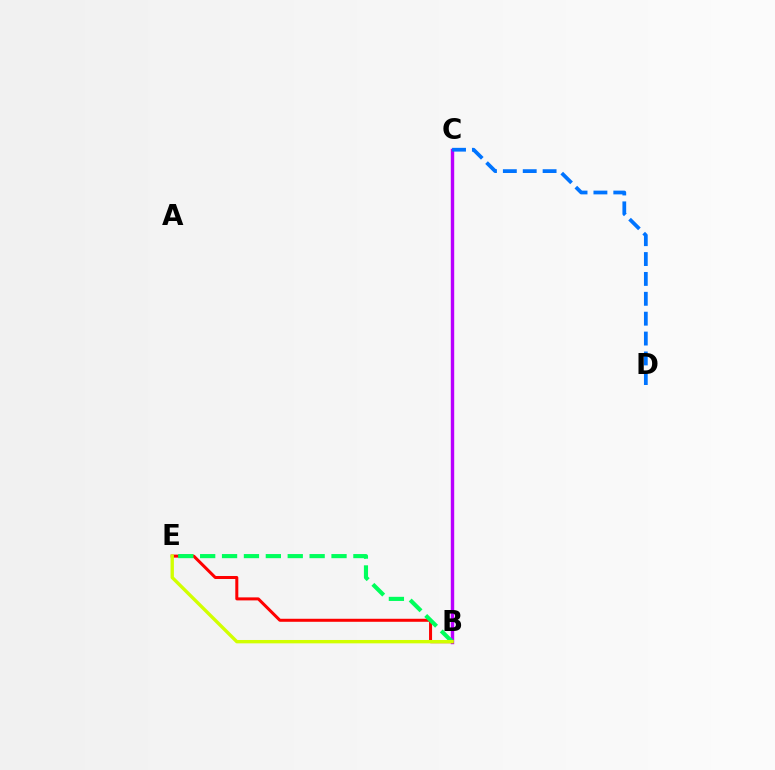{('B', 'C'): [{'color': '#b900ff', 'line_style': 'solid', 'thickness': 2.45}], ('B', 'E'): [{'color': '#ff0000', 'line_style': 'solid', 'thickness': 2.17}, {'color': '#00ff5c', 'line_style': 'dashed', 'thickness': 2.97}, {'color': '#d1ff00', 'line_style': 'solid', 'thickness': 2.42}], ('C', 'D'): [{'color': '#0074ff', 'line_style': 'dashed', 'thickness': 2.7}]}